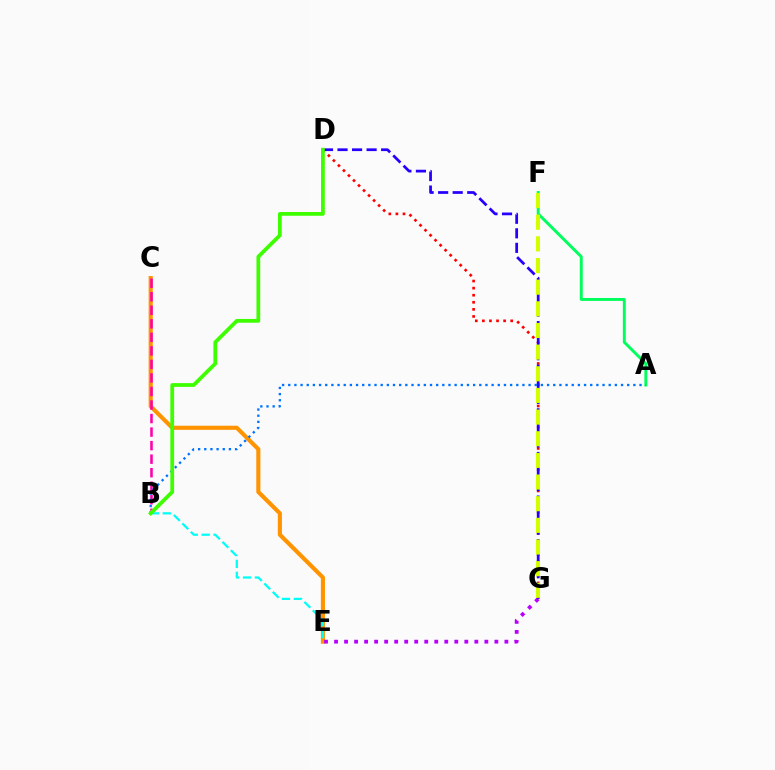{('C', 'E'): [{'color': '#ff9400', 'line_style': 'solid', 'thickness': 2.96}], ('B', 'C'): [{'color': '#ff00ac', 'line_style': 'dashed', 'thickness': 1.84}], ('D', 'G'): [{'color': '#ff0000', 'line_style': 'dotted', 'thickness': 1.92}, {'color': '#2500ff', 'line_style': 'dashed', 'thickness': 1.97}], ('E', 'G'): [{'color': '#b900ff', 'line_style': 'dotted', 'thickness': 2.72}], ('A', 'F'): [{'color': '#00ff5c', 'line_style': 'solid', 'thickness': 2.11}], ('A', 'B'): [{'color': '#0074ff', 'line_style': 'dotted', 'thickness': 1.67}], ('F', 'G'): [{'color': '#d1ff00', 'line_style': 'dashed', 'thickness': 2.94}], ('B', 'E'): [{'color': '#00fff6', 'line_style': 'dashed', 'thickness': 1.62}], ('B', 'D'): [{'color': '#3dff00', 'line_style': 'solid', 'thickness': 2.7}]}